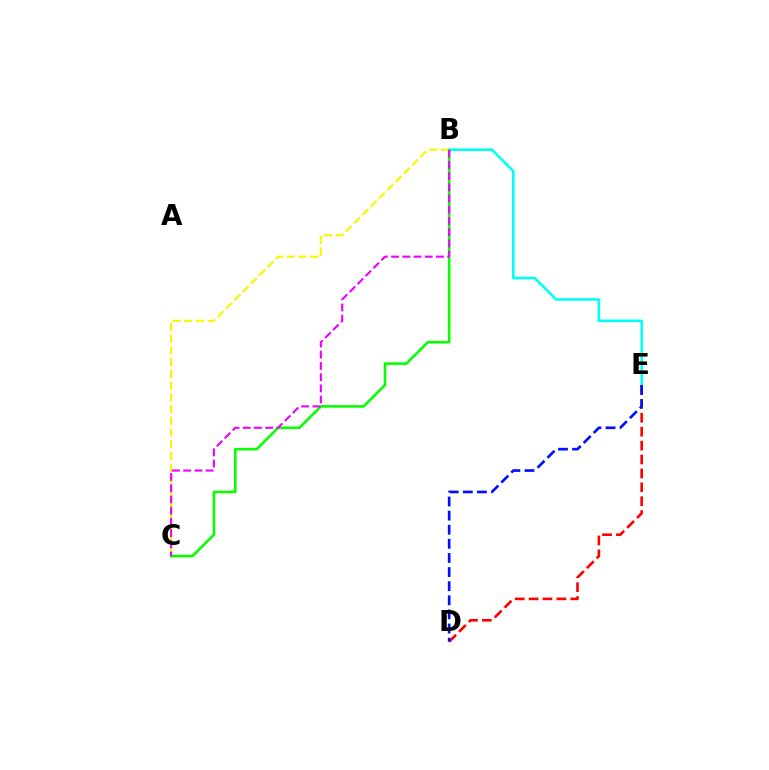{('B', 'C'): [{'color': '#08ff00', 'line_style': 'solid', 'thickness': 1.87}, {'color': '#fcf500', 'line_style': 'dashed', 'thickness': 1.59}, {'color': '#ee00ff', 'line_style': 'dashed', 'thickness': 1.52}], ('B', 'E'): [{'color': '#00fff6', 'line_style': 'solid', 'thickness': 1.87}], ('D', 'E'): [{'color': '#ff0000', 'line_style': 'dashed', 'thickness': 1.89}, {'color': '#0010ff', 'line_style': 'dashed', 'thickness': 1.92}]}